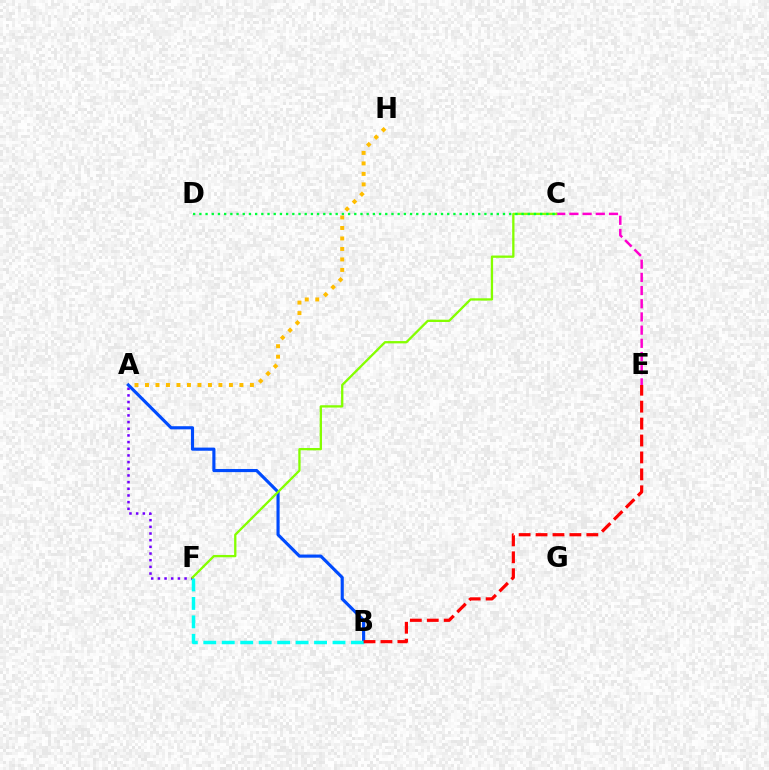{('A', 'F'): [{'color': '#7200ff', 'line_style': 'dotted', 'thickness': 1.81}], ('C', 'E'): [{'color': '#ff00cf', 'line_style': 'dashed', 'thickness': 1.79}], ('A', 'B'): [{'color': '#004bff', 'line_style': 'solid', 'thickness': 2.26}], ('B', 'F'): [{'color': '#00fff6', 'line_style': 'dashed', 'thickness': 2.51}], ('C', 'F'): [{'color': '#84ff00', 'line_style': 'solid', 'thickness': 1.66}], ('B', 'E'): [{'color': '#ff0000', 'line_style': 'dashed', 'thickness': 2.3}], ('C', 'D'): [{'color': '#00ff39', 'line_style': 'dotted', 'thickness': 1.68}], ('A', 'H'): [{'color': '#ffbd00', 'line_style': 'dotted', 'thickness': 2.85}]}